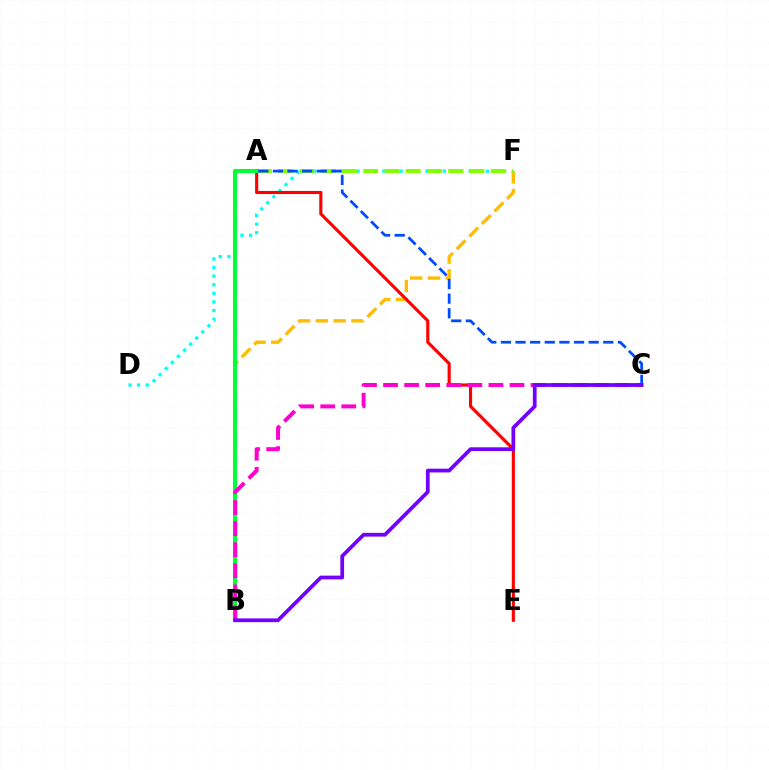{('B', 'F'): [{'color': '#ffbd00', 'line_style': 'dashed', 'thickness': 2.42}], ('D', 'F'): [{'color': '#00fff6', 'line_style': 'dotted', 'thickness': 2.34}], ('A', 'E'): [{'color': '#ff0000', 'line_style': 'solid', 'thickness': 2.25}], ('A', 'F'): [{'color': '#84ff00', 'line_style': 'dashed', 'thickness': 2.89}], ('A', 'B'): [{'color': '#00ff39', 'line_style': 'solid', 'thickness': 2.95}], ('A', 'C'): [{'color': '#004bff', 'line_style': 'dashed', 'thickness': 1.99}], ('B', 'C'): [{'color': '#ff00cf', 'line_style': 'dashed', 'thickness': 2.86}, {'color': '#7200ff', 'line_style': 'solid', 'thickness': 2.7}]}